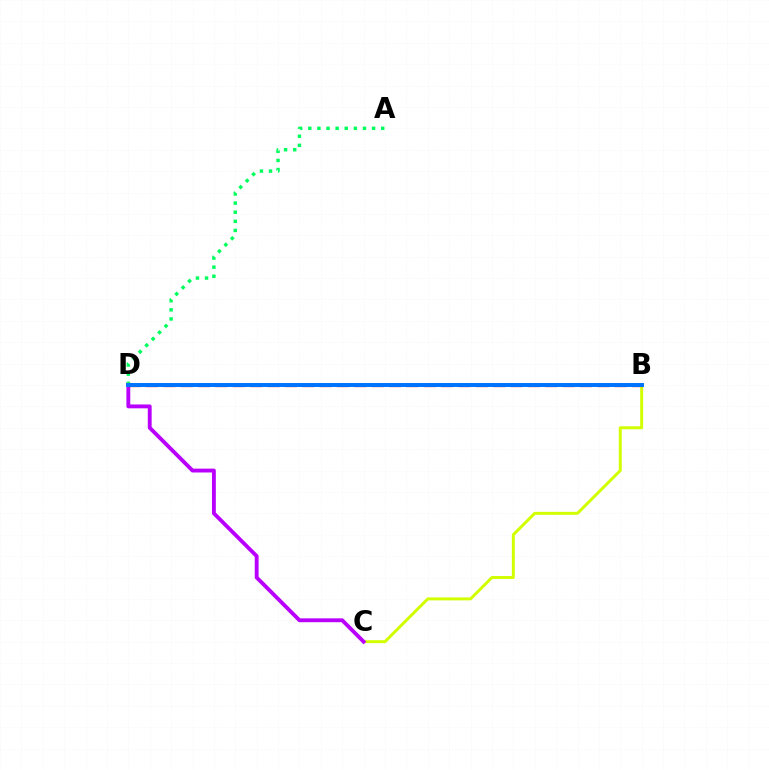{('A', 'D'): [{'color': '#00ff5c', 'line_style': 'dotted', 'thickness': 2.48}], ('B', 'C'): [{'color': '#d1ff00', 'line_style': 'solid', 'thickness': 2.14}], ('C', 'D'): [{'color': '#b900ff', 'line_style': 'solid', 'thickness': 2.78}], ('B', 'D'): [{'color': '#ff0000', 'line_style': 'dashed', 'thickness': 2.36}, {'color': '#0074ff', 'line_style': 'solid', 'thickness': 2.86}]}